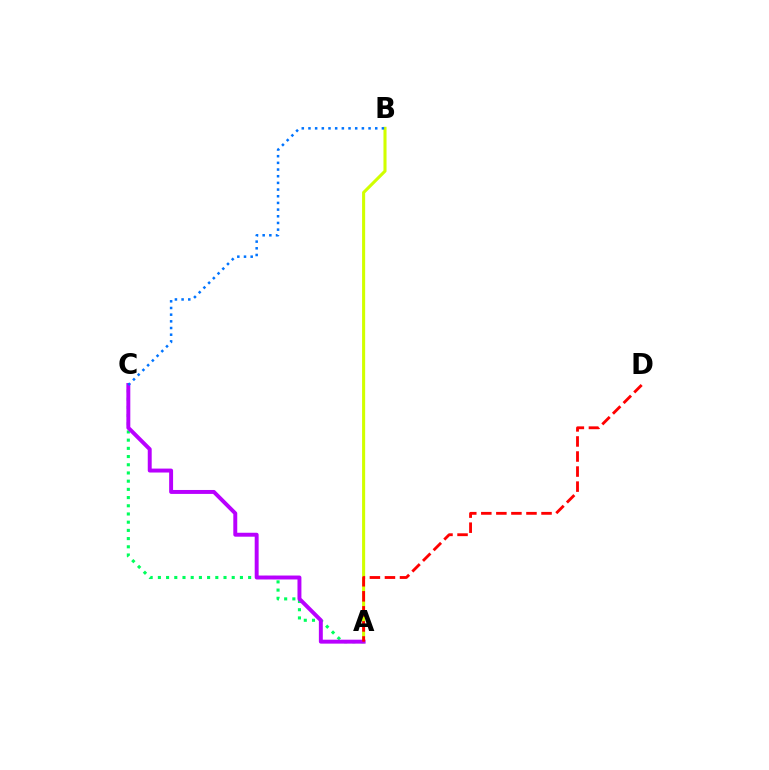{('A', 'C'): [{'color': '#00ff5c', 'line_style': 'dotted', 'thickness': 2.23}, {'color': '#b900ff', 'line_style': 'solid', 'thickness': 2.83}], ('A', 'B'): [{'color': '#d1ff00', 'line_style': 'solid', 'thickness': 2.21}], ('B', 'C'): [{'color': '#0074ff', 'line_style': 'dotted', 'thickness': 1.81}], ('A', 'D'): [{'color': '#ff0000', 'line_style': 'dashed', 'thickness': 2.04}]}